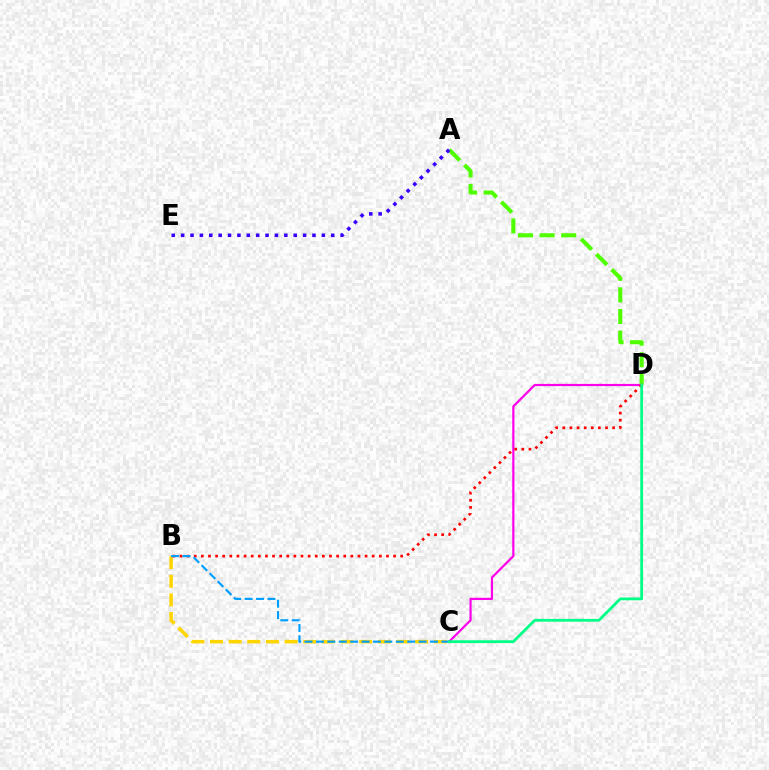{('A', 'D'): [{'color': '#4fff00', 'line_style': 'dashed', 'thickness': 2.93}], ('C', 'D'): [{'color': '#ff00ed', 'line_style': 'solid', 'thickness': 1.59}, {'color': '#00ff86', 'line_style': 'solid', 'thickness': 1.99}], ('B', 'C'): [{'color': '#ffd500', 'line_style': 'dashed', 'thickness': 2.53}, {'color': '#009eff', 'line_style': 'dashed', 'thickness': 1.55}], ('A', 'E'): [{'color': '#3700ff', 'line_style': 'dotted', 'thickness': 2.55}], ('B', 'D'): [{'color': '#ff0000', 'line_style': 'dotted', 'thickness': 1.93}]}